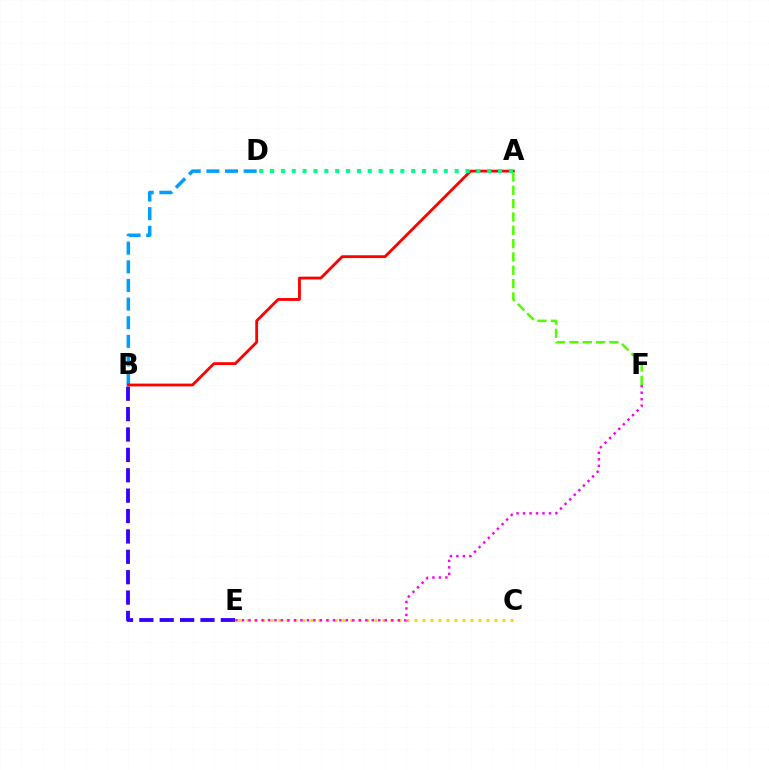{('B', 'D'): [{'color': '#009eff', 'line_style': 'dashed', 'thickness': 2.53}], ('C', 'E'): [{'color': '#ffd500', 'line_style': 'dotted', 'thickness': 2.17}], ('B', 'E'): [{'color': '#3700ff', 'line_style': 'dashed', 'thickness': 2.77}], ('E', 'F'): [{'color': '#ff00ed', 'line_style': 'dotted', 'thickness': 1.76}], ('A', 'B'): [{'color': '#ff0000', 'line_style': 'solid', 'thickness': 2.04}], ('A', 'D'): [{'color': '#00ff86', 'line_style': 'dotted', 'thickness': 2.95}], ('A', 'F'): [{'color': '#4fff00', 'line_style': 'dashed', 'thickness': 1.81}]}